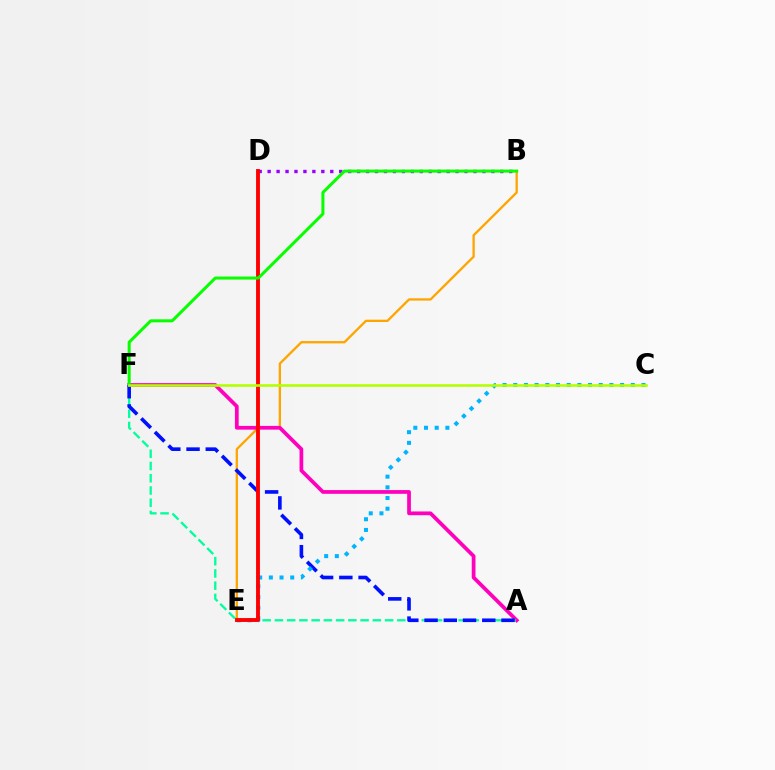{('B', 'E'): [{'color': '#ffa500', 'line_style': 'solid', 'thickness': 1.67}], ('B', 'D'): [{'color': '#9b00ff', 'line_style': 'dotted', 'thickness': 2.43}], ('A', 'F'): [{'color': '#ff00bd', 'line_style': 'solid', 'thickness': 2.69}, {'color': '#00ff9d', 'line_style': 'dashed', 'thickness': 1.66}, {'color': '#0010ff', 'line_style': 'dashed', 'thickness': 2.61}], ('C', 'E'): [{'color': '#00b5ff', 'line_style': 'dotted', 'thickness': 2.9}], ('D', 'E'): [{'color': '#ff0000', 'line_style': 'solid', 'thickness': 2.79}], ('B', 'F'): [{'color': '#08ff00', 'line_style': 'solid', 'thickness': 2.18}], ('C', 'F'): [{'color': '#b3ff00', 'line_style': 'solid', 'thickness': 1.86}]}